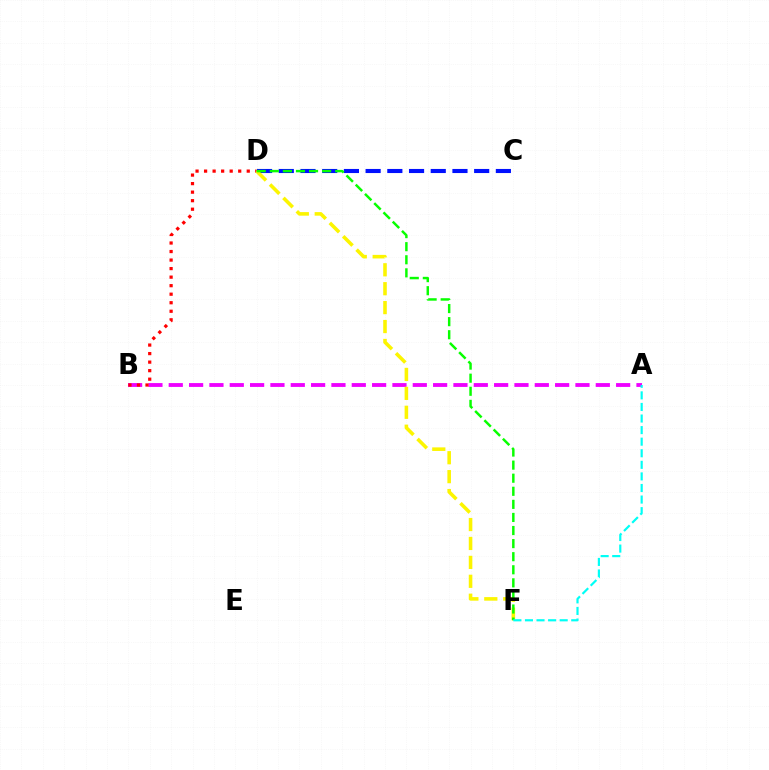{('C', 'D'): [{'color': '#0010ff', 'line_style': 'dashed', 'thickness': 2.95}], ('A', 'B'): [{'color': '#ee00ff', 'line_style': 'dashed', 'thickness': 2.76}], ('B', 'D'): [{'color': '#ff0000', 'line_style': 'dotted', 'thickness': 2.32}], ('D', 'F'): [{'color': '#fcf500', 'line_style': 'dashed', 'thickness': 2.57}, {'color': '#08ff00', 'line_style': 'dashed', 'thickness': 1.78}], ('A', 'F'): [{'color': '#00fff6', 'line_style': 'dashed', 'thickness': 1.57}]}